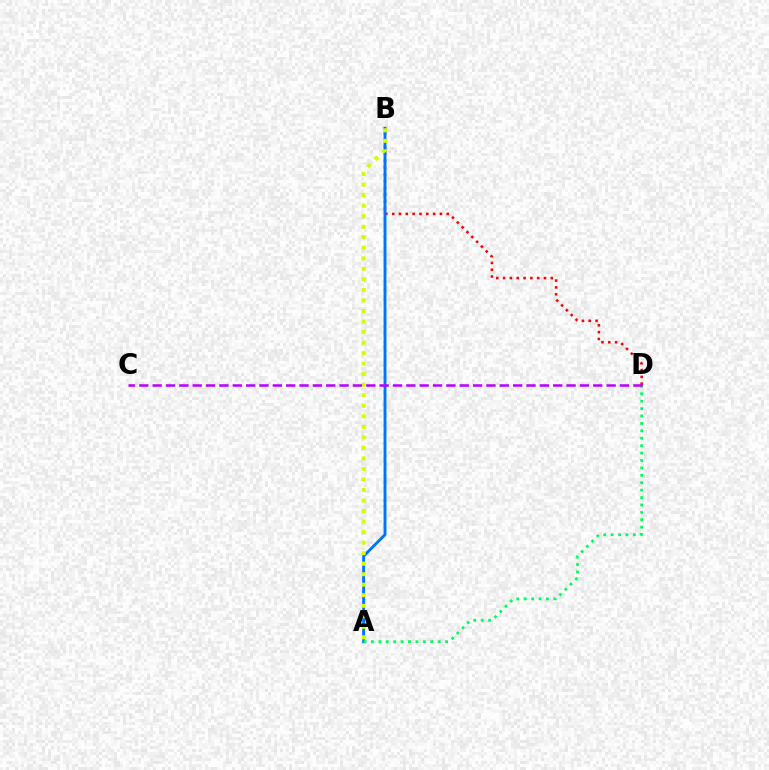{('B', 'D'): [{'color': '#ff0000', 'line_style': 'dotted', 'thickness': 1.85}], ('A', 'B'): [{'color': '#0074ff', 'line_style': 'solid', 'thickness': 2.09}, {'color': '#d1ff00', 'line_style': 'dotted', 'thickness': 2.86}], ('A', 'D'): [{'color': '#00ff5c', 'line_style': 'dotted', 'thickness': 2.01}], ('C', 'D'): [{'color': '#b900ff', 'line_style': 'dashed', 'thickness': 1.81}]}